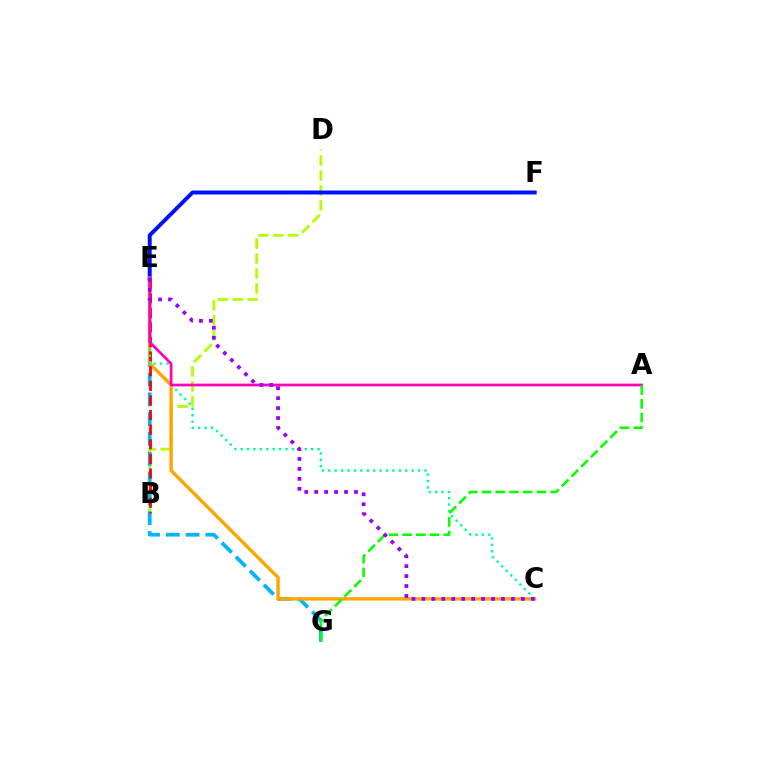{('B', 'D'): [{'color': '#b3ff00', 'line_style': 'dashed', 'thickness': 2.03}], ('E', 'F'): [{'color': '#0010ff', 'line_style': 'solid', 'thickness': 2.84}], ('E', 'G'): [{'color': '#00b5ff', 'line_style': 'dashed', 'thickness': 2.69}], ('C', 'E'): [{'color': '#ffa500', 'line_style': 'solid', 'thickness': 2.45}, {'color': '#00ff9d', 'line_style': 'dotted', 'thickness': 1.74}, {'color': '#9b00ff', 'line_style': 'dotted', 'thickness': 2.7}], ('B', 'E'): [{'color': '#ff0000', 'line_style': 'dashed', 'thickness': 1.98}], ('A', 'E'): [{'color': '#ff00bd', 'line_style': 'solid', 'thickness': 1.96}], ('A', 'G'): [{'color': '#08ff00', 'line_style': 'dashed', 'thickness': 1.86}]}